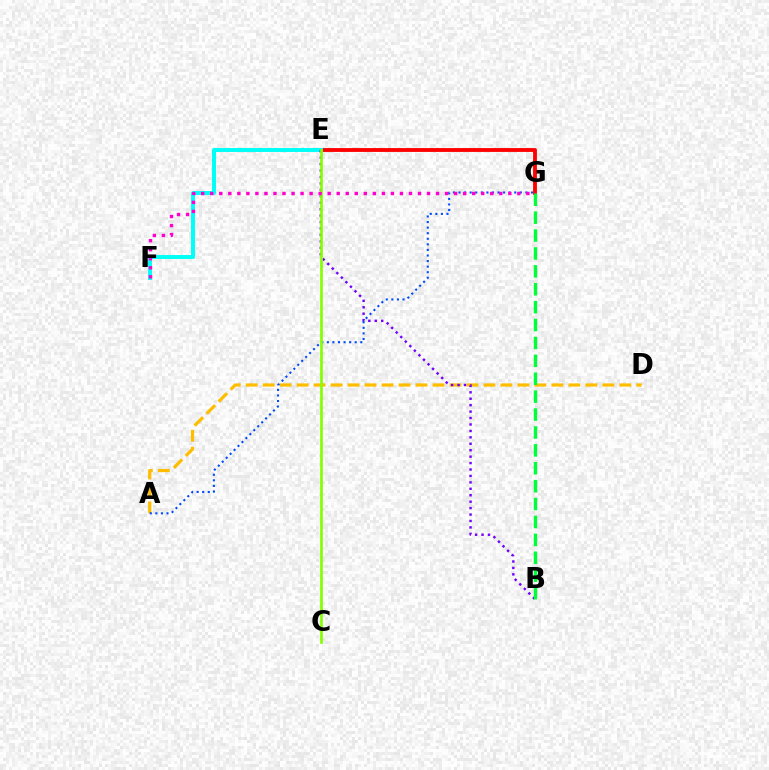{('E', 'G'): [{'color': '#ff0000', 'line_style': 'solid', 'thickness': 2.77}], ('E', 'F'): [{'color': '#00fff6', 'line_style': 'solid', 'thickness': 2.84}], ('A', 'D'): [{'color': '#ffbd00', 'line_style': 'dashed', 'thickness': 2.31}], ('B', 'E'): [{'color': '#7200ff', 'line_style': 'dotted', 'thickness': 1.75}], ('A', 'G'): [{'color': '#004bff', 'line_style': 'dotted', 'thickness': 1.51}], ('C', 'E'): [{'color': '#84ff00', 'line_style': 'solid', 'thickness': 1.95}], ('F', 'G'): [{'color': '#ff00cf', 'line_style': 'dotted', 'thickness': 2.45}], ('B', 'G'): [{'color': '#00ff39', 'line_style': 'dashed', 'thickness': 2.43}]}